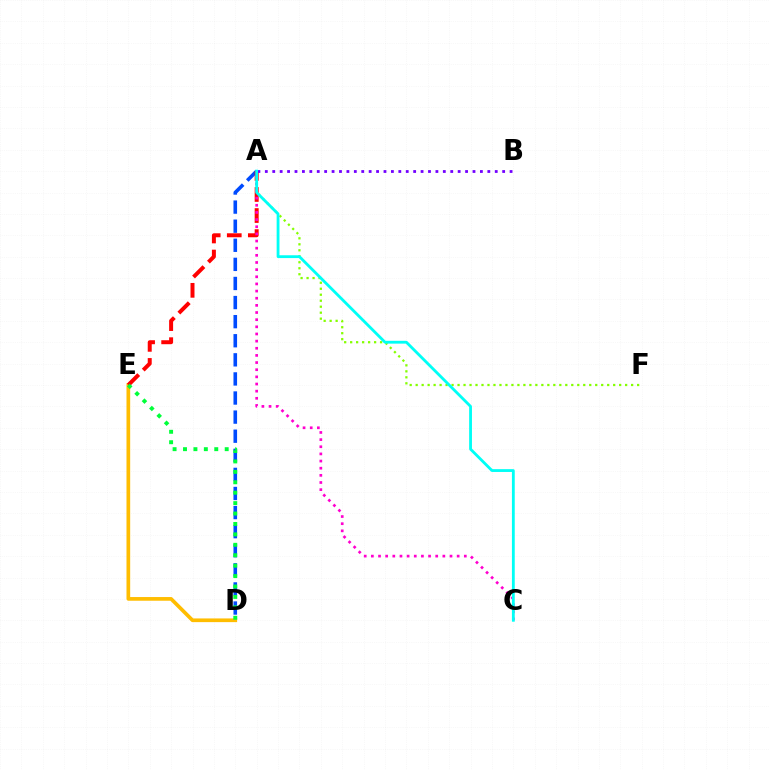{('D', 'E'): [{'color': '#ffbd00', 'line_style': 'solid', 'thickness': 2.66}, {'color': '#00ff39', 'line_style': 'dotted', 'thickness': 2.83}], ('A', 'F'): [{'color': '#84ff00', 'line_style': 'dotted', 'thickness': 1.63}], ('A', 'D'): [{'color': '#004bff', 'line_style': 'dashed', 'thickness': 2.59}], ('A', 'E'): [{'color': '#ff0000', 'line_style': 'dashed', 'thickness': 2.86}], ('A', 'C'): [{'color': '#ff00cf', 'line_style': 'dotted', 'thickness': 1.94}, {'color': '#00fff6', 'line_style': 'solid', 'thickness': 2.03}], ('A', 'B'): [{'color': '#7200ff', 'line_style': 'dotted', 'thickness': 2.02}]}